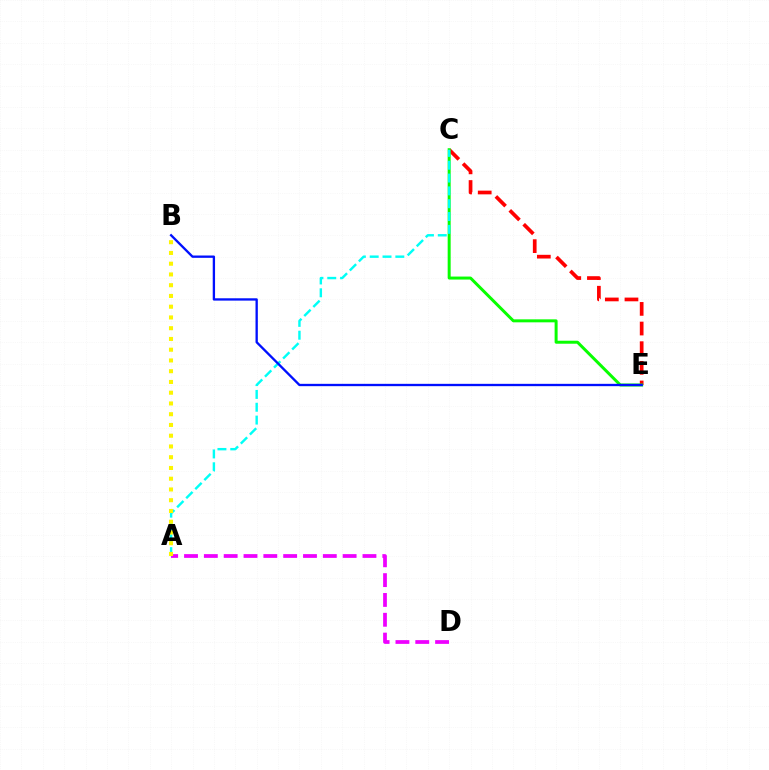{('A', 'D'): [{'color': '#ee00ff', 'line_style': 'dashed', 'thickness': 2.69}], ('C', 'E'): [{'color': '#ff0000', 'line_style': 'dashed', 'thickness': 2.67}, {'color': '#08ff00', 'line_style': 'solid', 'thickness': 2.15}], ('A', 'C'): [{'color': '#00fff6', 'line_style': 'dashed', 'thickness': 1.74}], ('B', 'E'): [{'color': '#0010ff', 'line_style': 'solid', 'thickness': 1.68}], ('A', 'B'): [{'color': '#fcf500', 'line_style': 'dotted', 'thickness': 2.92}]}